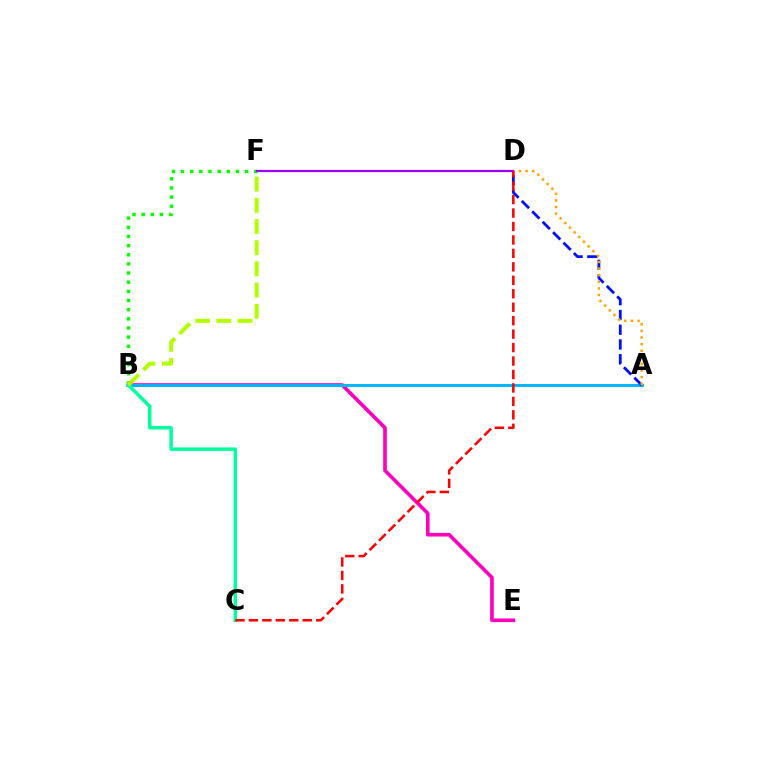{('B', 'E'): [{'color': '#ff00bd', 'line_style': 'solid', 'thickness': 2.62}], ('A', 'B'): [{'color': '#00b5ff', 'line_style': 'solid', 'thickness': 2.11}], ('A', 'D'): [{'color': '#0010ff', 'line_style': 'dashed', 'thickness': 2.0}, {'color': '#ffa500', 'line_style': 'dotted', 'thickness': 1.8}], ('B', 'F'): [{'color': '#08ff00', 'line_style': 'dotted', 'thickness': 2.49}, {'color': '#b3ff00', 'line_style': 'dashed', 'thickness': 2.88}], ('B', 'C'): [{'color': '#00ff9d', 'line_style': 'solid', 'thickness': 2.5}], ('D', 'F'): [{'color': '#9b00ff', 'line_style': 'solid', 'thickness': 1.62}], ('C', 'D'): [{'color': '#ff0000', 'line_style': 'dashed', 'thickness': 1.83}]}